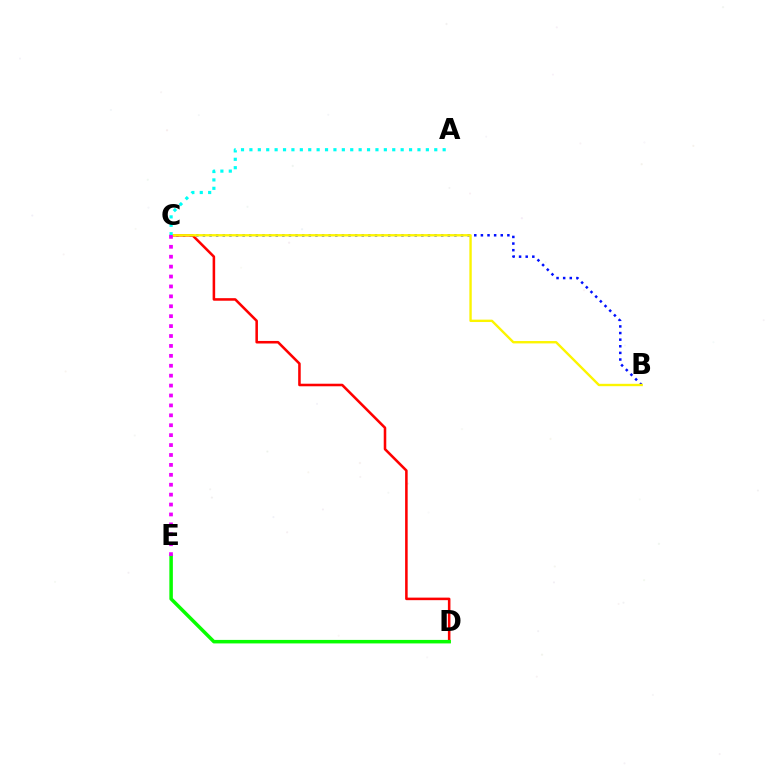{('B', 'C'): [{'color': '#0010ff', 'line_style': 'dotted', 'thickness': 1.8}, {'color': '#fcf500', 'line_style': 'solid', 'thickness': 1.71}], ('C', 'D'): [{'color': '#ff0000', 'line_style': 'solid', 'thickness': 1.84}], ('D', 'E'): [{'color': '#08ff00', 'line_style': 'solid', 'thickness': 2.53}], ('A', 'C'): [{'color': '#00fff6', 'line_style': 'dotted', 'thickness': 2.28}], ('C', 'E'): [{'color': '#ee00ff', 'line_style': 'dotted', 'thickness': 2.69}]}